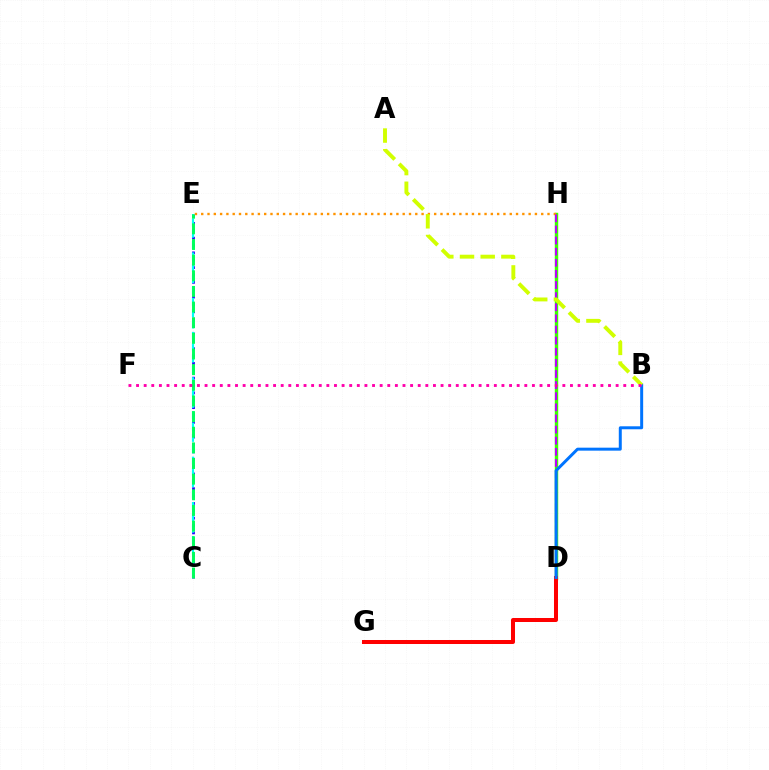{('C', 'E'): [{'color': '#2500ff', 'line_style': 'dotted', 'thickness': 2.0}, {'color': '#00fff6', 'line_style': 'dashed', 'thickness': 1.54}, {'color': '#00ff5c', 'line_style': 'dashed', 'thickness': 2.13}], ('D', 'H'): [{'color': '#3dff00', 'line_style': 'solid', 'thickness': 2.47}, {'color': '#b900ff', 'line_style': 'dashed', 'thickness': 1.51}], ('E', 'H'): [{'color': '#ff9400', 'line_style': 'dotted', 'thickness': 1.71}], ('D', 'G'): [{'color': '#ff0000', 'line_style': 'solid', 'thickness': 2.88}], ('B', 'D'): [{'color': '#0074ff', 'line_style': 'solid', 'thickness': 2.14}], ('A', 'B'): [{'color': '#d1ff00', 'line_style': 'dashed', 'thickness': 2.81}], ('B', 'F'): [{'color': '#ff00ac', 'line_style': 'dotted', 'thickness': 2.07}]}